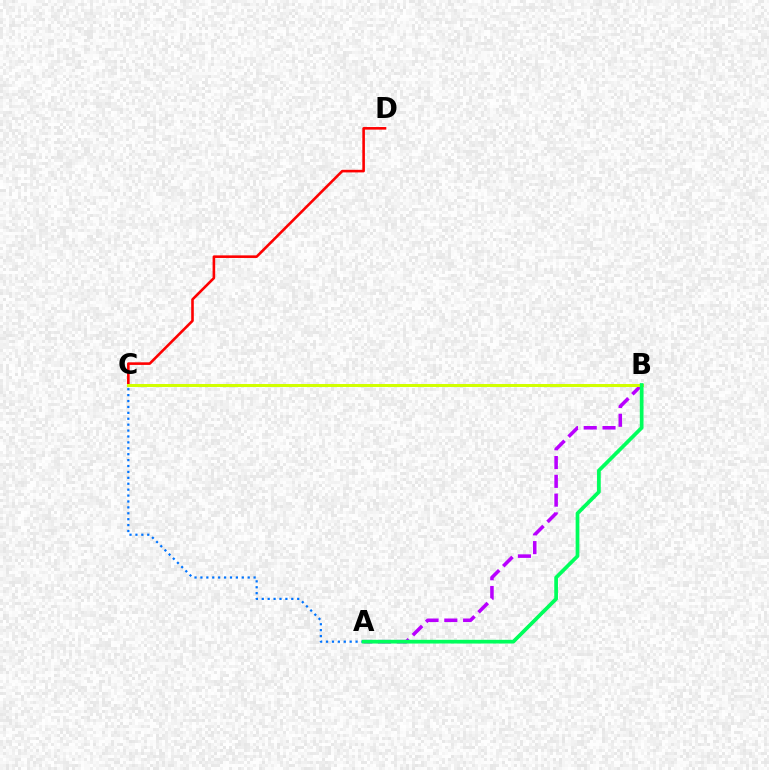{('A', 'C'): [{'color': '#0074ff', 'line_style': 'dotted', 'thickness': 1.61}], ('A', 'B'): [{'color': '#b900ff', 'line_style': 'dashed', 'thickness': 2.55}, {'color': '#00ff5c', 'line_style': 'solid', 'thickness': 2.68}], ('C', 'D'): [{'color': '#ff0000', 'line_style': 'solid', 'thickness': 1.87}], ('B', 'C'): [{'color': '#d1ff00', 'line_style': 'solid', 'thickness': 2.16}]}